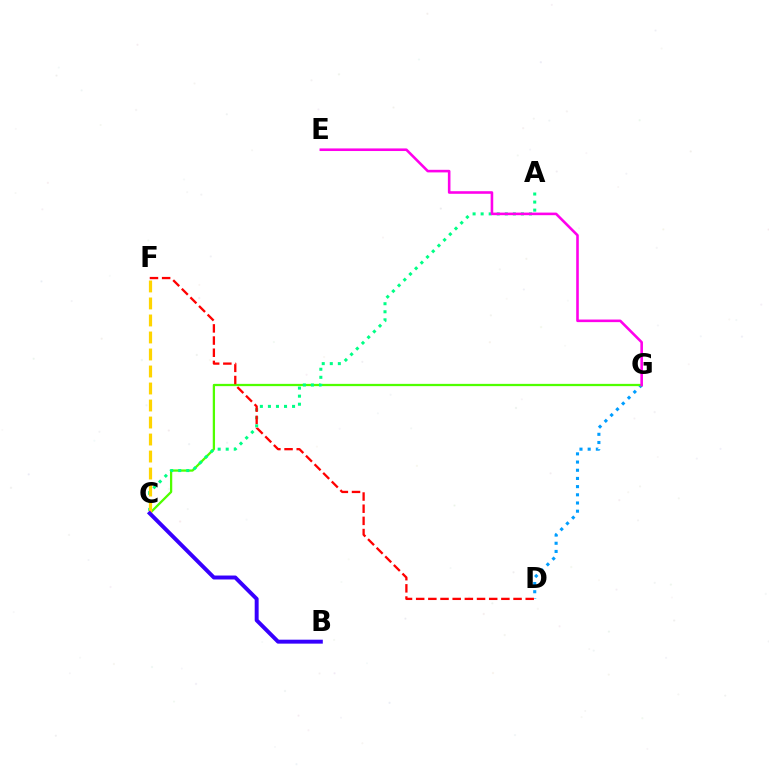{('D', 'G'): [{'color': '#009eff', 'line_style': 'dotted', 'thickness': 2.22}], ('C', 'G'): [{'color': '#4fff00', 'line_style': 'solid', 'thickness': 1.63}], ('A', 'C'): [{'color': '#00ff86', 'line_style': 'dotted', 'thickness': 2.19}], ('D', 'F'): [{'color': '#ff0000', 'line_style': 'dashed', 'thickness': 1.65}], ('E', 'G'): [{'color': '#ff00ed', 'line_style': 'solid', 'thickness': 1.87}], ('C', 'F'): [{'color': '#ffd500', 'line_style': 'dashed', 'thickness': 2.31}], ('B', 'C'): [{'color': '#3700ff', 'line_style': 'solid', 'thickness': 2.84}]}